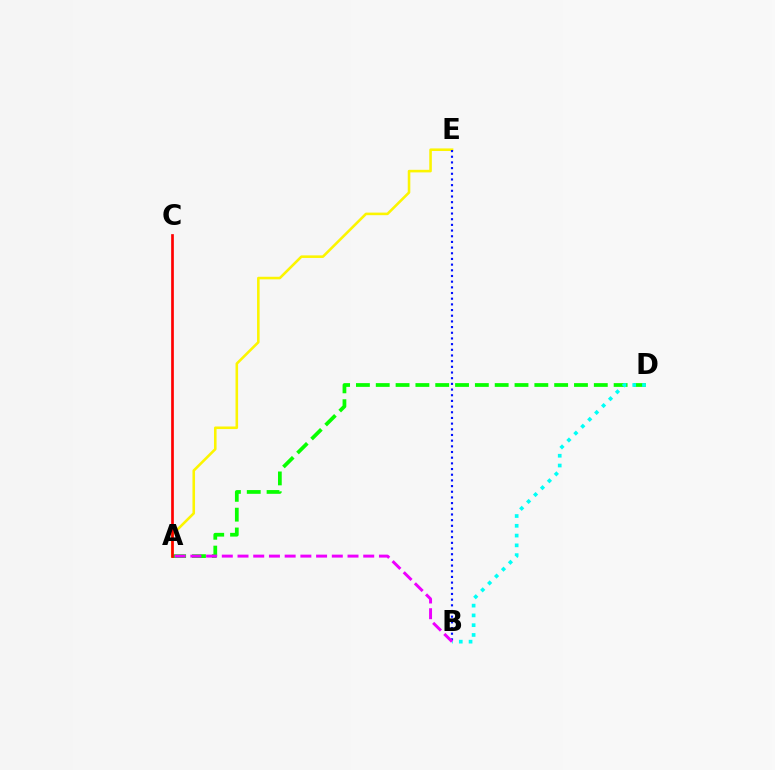{('A', 'E'): [{'color': '#fcf500', 'line_style': 'solid', 'thickness': 1.86}], ('A', 'D'): [{'color': '#08ff00', 'line_style': 'dashed', 'thickness': 2.69}], ('A', 'C'): [{'color': '#ff0000', 'line_style': 'solid', 'thickness': 1.94}], ('B', 'E'): [{'color': '#0010ff', 'line_style': 'dotted', 'thickness': 1.54}], ('B', 'D'): [{'color': '#00fff6', 'line_style': 'dotted', 'thickness': 2.66}], ('A', 'B'): [{'color': '#ee00ff', 'line_style': 'dashed', 'thickness': 2.13}]}